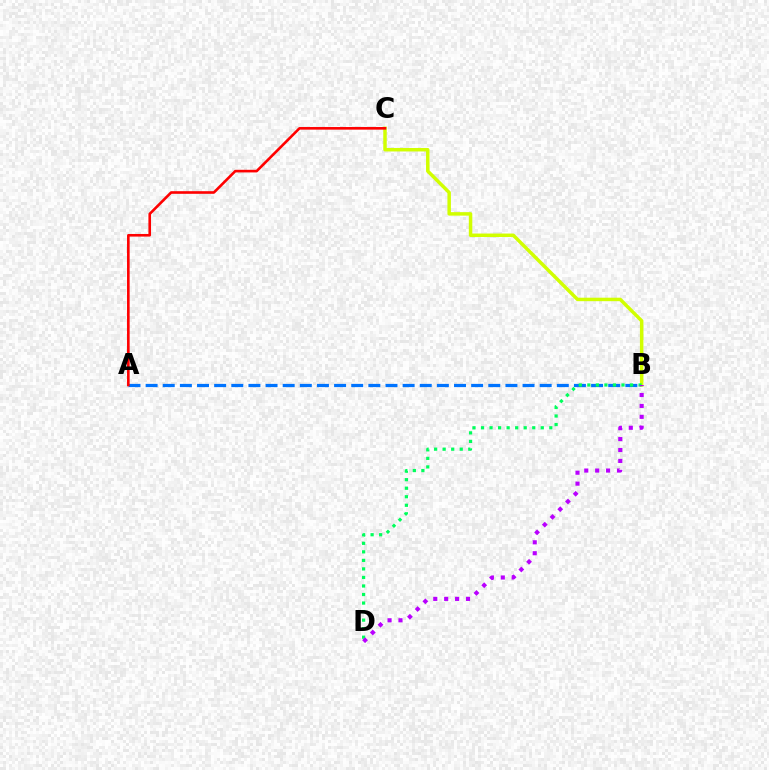{('A', 'B'): [{'color': '#0074ff', 'line_style': 'dashed', 'thickness': 2.33}], ('B', 'C'): [{'color': '#d1ff00', 'line_style': 'solid', 'thickness': 2.51}], ('B', 'D'): [{'color': '#00ff5c', 'line_style': 'dotted', 'thickness': 2.32}, {'color': '#b900ff', 'line_style': 'dotted', 'thickness': 2.97}], ('A', 'C'): [{'color': '#ff0000', 'line_style': 'solid', 'thickness': 1.89}]}